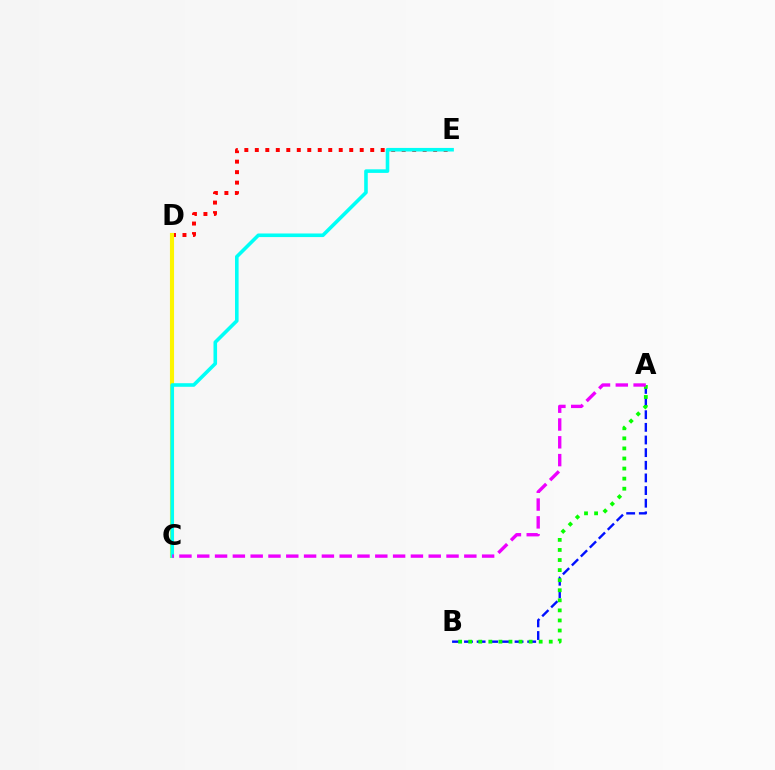{('D', 'E'): [{'color': '#ff0000', 'line_style': 'dotted', 'thickness': 2.85}], ('C', 'D'): [{'color': '#fcf500', 'line_style': 'solid', 'thickness': 2.96}], ('A', 'B'): [{'color': '#0010ff', 'line_style': 'dashed', 'thickness': 1.72}, {'color': '#08ff00', 'line_style': 'dotted', 'thickness': 2.74}], ('C', 'E'): [{'color': '#00fff6', 'line_style': 'solid', 'thickness': 2.58}], ('A', 'C'): [{'color': '#ee00ff', 'line_style': 'dashed', 'thickness': 2.42}]}